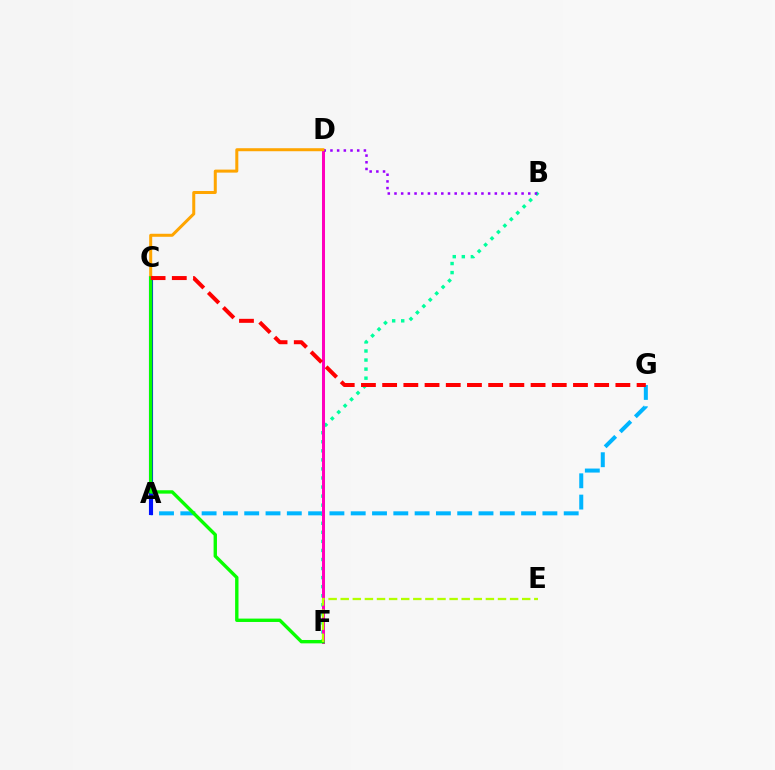{('A', 'G'): [{'color': '#00b5ff', 'line_style': 'dashed', 'thickness': 2.89}], ('B', 'F'): [{'color': '#00ff9d', 'line_style': 'dotted', 'thickness': 2.46}], ('D', 'F'): [{'color': '#ff00bd', 'line_style': 'solid', 'thickness': 2.17}], ('A', 'C'): [{'color': '#0010ff', 'line_style': 'solid', 'thickness': 2.96}], ('B', 'D'): [{'color': '#9b00ff', 'line_style': 'dotted', 'thickness': 1.82}], ('C', 'D'): [{'color': '#ffa500', 'line_style': 'solid', 'thickness': 2.17}], ('C', 'F'): [{'color': '#08ff00', 'line_style': 'solid', 'thickness': 2.43}], ('C', 'G'): [{'color': '#ff0000', 'line_style': 'dashed', 'thickness': 2.88}], ('E', 'F'): [{'color': '#b3ff00', 'line_style': 'dashed', 'thickness': 1.64}]}